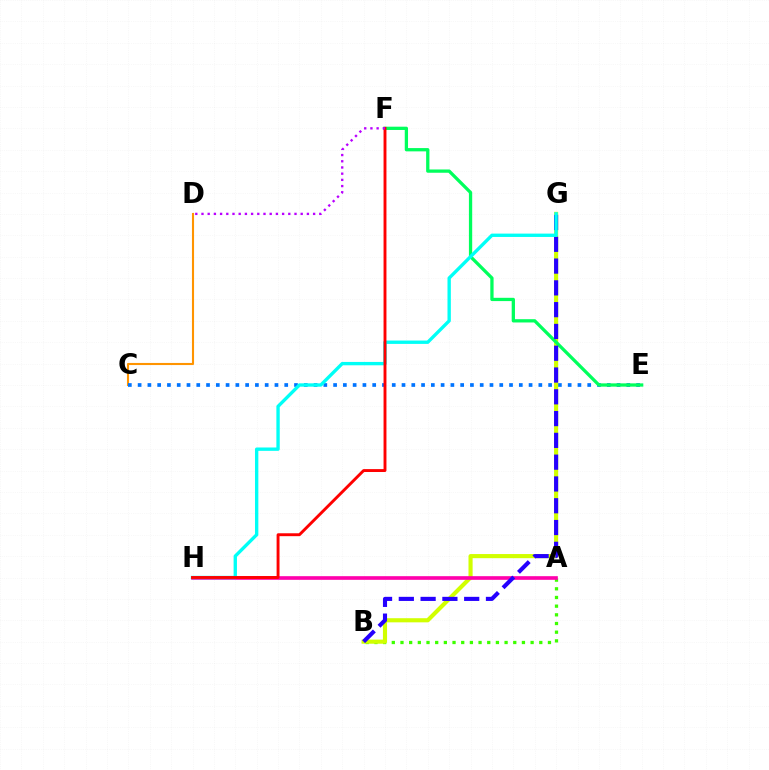{('C', 'D'): [{'color': '#ff9400', 'line_style': 'solid', 'thickness': 1.52}], ('A', 'B'): [{'color': '#3dff00', 'line_style': 'dotted', 'thickness': 2.36}], ('C', 'E'): [{'color': '#0074ff', 'line_style': 'dotted', 'thickness': 2.66}], ('B', 'G'): [{'color': '#d1ff00', 'line_style': 'solid', 'thickness': 2.97}, {'color': '#2500ff', 'line_style': 'dashed', 'thickness': 2.96}], ('A', 'H'): [{'color': '#ff00ac', 'line_style': 'solid', 'thickness': 2.63}], ('E', 'F'): [{'color': '#00ff5c', 'line_style': 'solid', 'thickness': 2.36}], ('G', 'H'): [{'color': '#00fff6', 'line_style': 'solid', 'thickness': 2.41}], ('F', 'H'): [{'color': '#ff0000', 'line_style': 'solid', 'thickness': 2.09}], ('D', 'F'): [{'color': '#b900ff', 'line_style': 'dotted', 'thickness': 1.68}]}